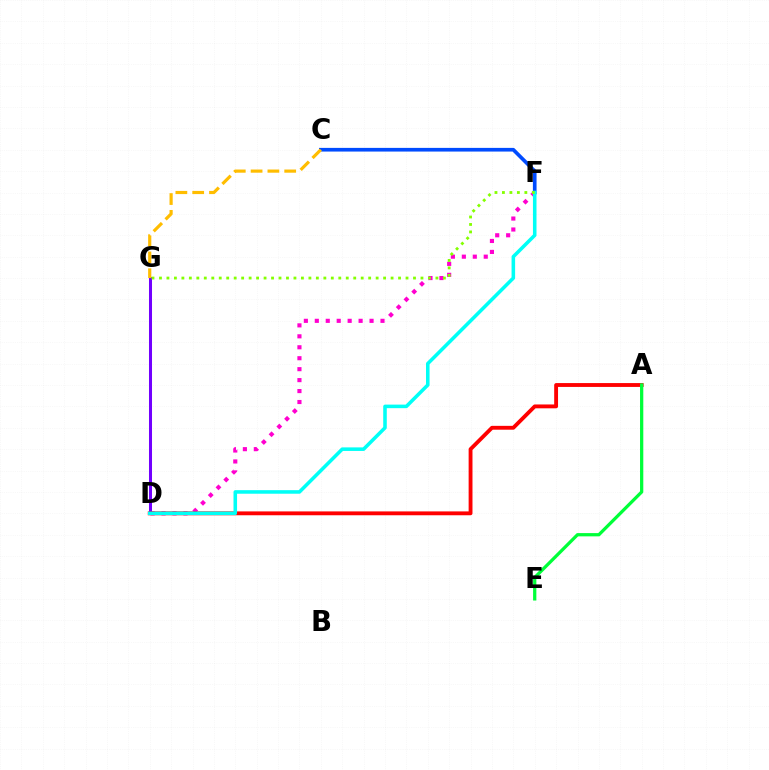{('D', 'F'): [{'color': '#ff00cf', 'line_style': 'dotted', 'thickness': 2.98}, {'color': '#00fff6', 'line_style': 'solid', 'thickness': 2.56}], ('D', 'G'): [{'color': '#7200ff', 'line_style': 'solid', 'thickness': 2.18}], ('A', 'D'): [{'color': '#ff0000', 'line_style': 'solid', 'thickness': 2.77}], ('C', 'F'): [{'color': '#004bff', 'line_style': 'solid', 'thickness': 2.64}], ('C', 'G'): [{'color': '#ffbd00', 'line_style': 'dashed', 'thickness': 2.28}], ('A', 'E'): [{'color': '#00ff39', 'line_style': 'solid', 'thickness': 2.35}], ('F', 'G'): [{'color': '#84ff00', 'line_style': 'dotted', 'thickness': 2.03}]}